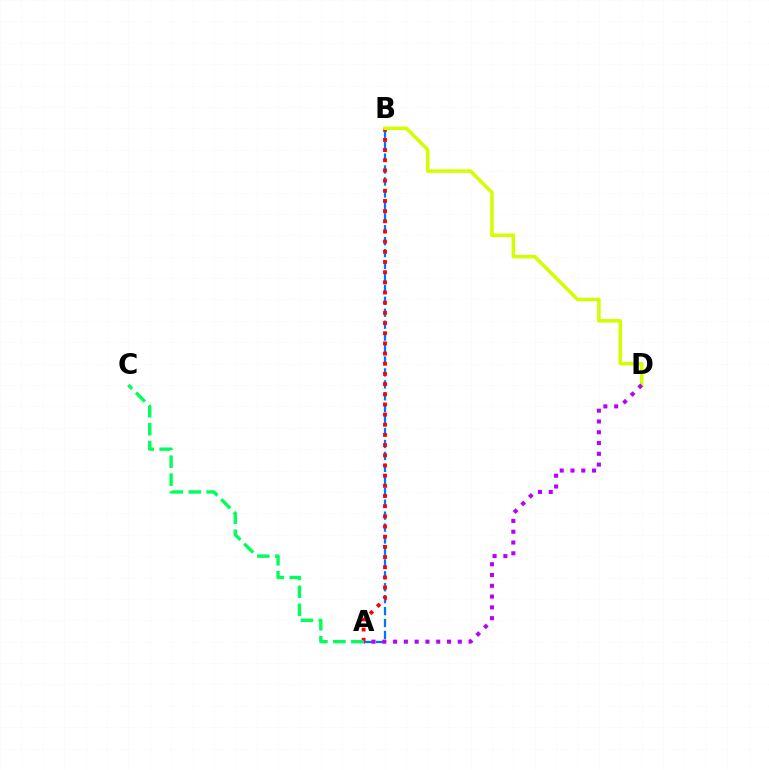{('A', 'B'): [{'color': '#0074ff', 'line_style': 'dashed', 'thickness': 1.62}, {'color': '#ff0000', 'line_style': 'dotted', 'thickness': 2.76}], ('B', 'D'): [{'color': '#d1ff00', 'line_style': 'solid', 'thickness': 2.53}], ('A', 'D'): [{'color': '#b900ff', 'line_style': 'dotted', 'thickness': 2.93}], ('A', 'C'): [{'color': '#00ff5c', 'line_style': 'dashed', 'thickness': 2.44}]}